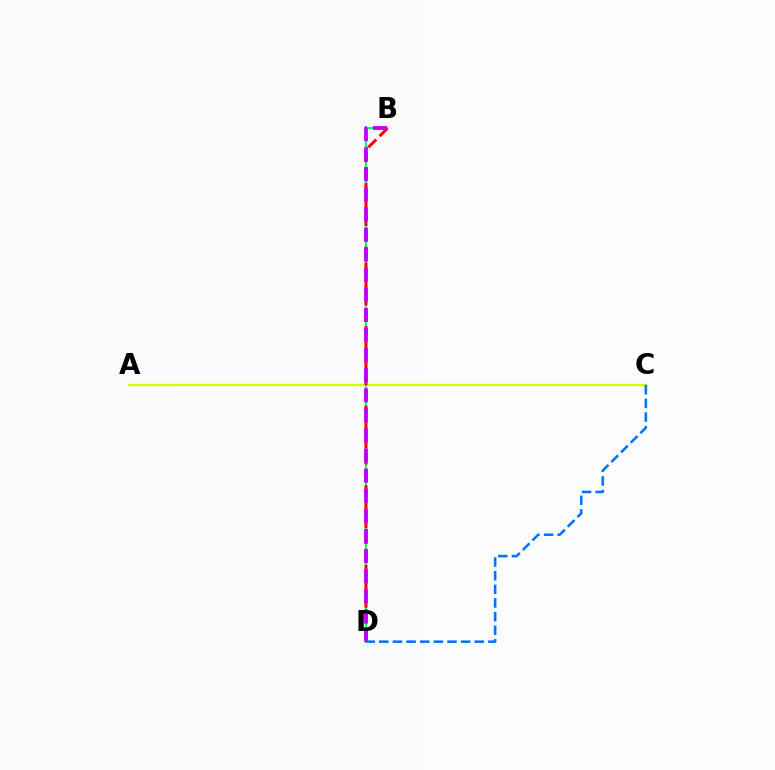{('A', 'C'): [{'color': '#d1ff00', 'line_style': 'solid', 'thickness': 1.71}], ('C', 'D'): [{'color': '#0074ff', 'line_style': 'dashed', 'thickness': 1.85}], ('B', 'D'): [{'color': '#00ff5c', 'line_style': 'solid', 'thickness': 1.63}, {'color': '#ff0000', 'line_style': 'dashed', 'thickness': 2.16}, {'color': '#b900ff', 'line_style': 'dashed', 'thickness': 2.73}]}